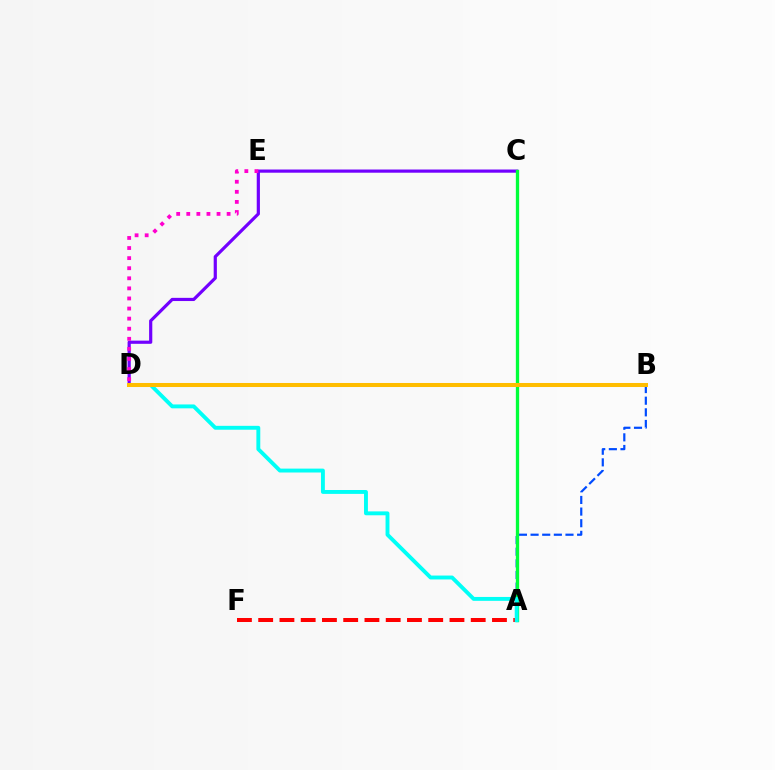{('C', 'D'): [{'color': '#7200ff', 'line_style': 'solid', 'thickness': 2.3}], ('A', 'B'): [{'color': '#004bff', 'line_style': 'dashed', 'thickness': 1.58}], ('D', 'E'): [{'color': '#ff00cf', 'line_style': 'dotted', 'thickness': 2.74}], ('A', 'C'): [{'color': '#00ff39', 'line_style': 'solid', 'thickness': 2.38}], ('A', 'F'): [{'color': '#ff0000', 'line_style': 'dashed', 'thickness': 2.89}], ('B', 'D'): [{'color': '#84ff00', 'line_style': 'dashed', 'thickness': 2.13}, {'color': '#ffbd00', 'line_style': 'solid', 'thickness': 2.9}], ('A', 'D'): [{'color': '#00fff6', 'line_style': 'solid', 'thickness': 2.8}]}